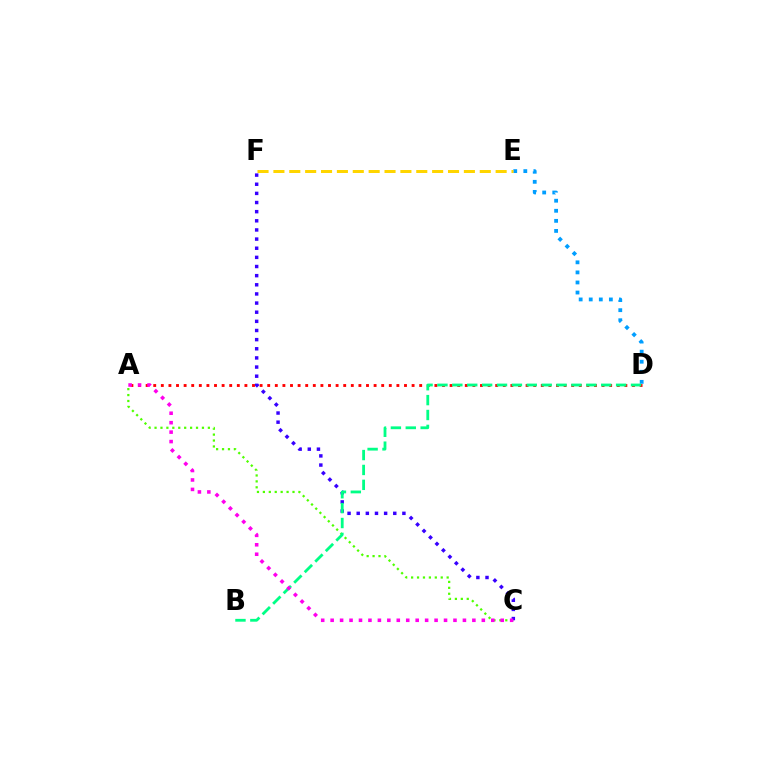{('D', 'E'): [{'color': '#009eff', 'line_style': 'dotted', 'thickness': 2.74}], ('E', 'F'): [{'color': '#ffd500', 'line_style': 'dashed', 'thickness': 2.16}], ('A', 'C'): [{'color': '#4fff00', 'line_style': 'dotted', 'thickness': 1.61}, {'color': '#ff00ed', 'line_style': 'dotted', 'thickness': 2.57}], ('A', 'D'): [{'color': '#ff0000', 'line_style': 'dotted', 'thickness': 2.06}], ('C', 'F'): [{'color': '#3700ff', 'line_style': 'dotted', 'thickness': 2.48}], ('B', 'D'): [{'color': '#00ff86', 'line_style': 'dashed', 'thickness': 2.02}]}